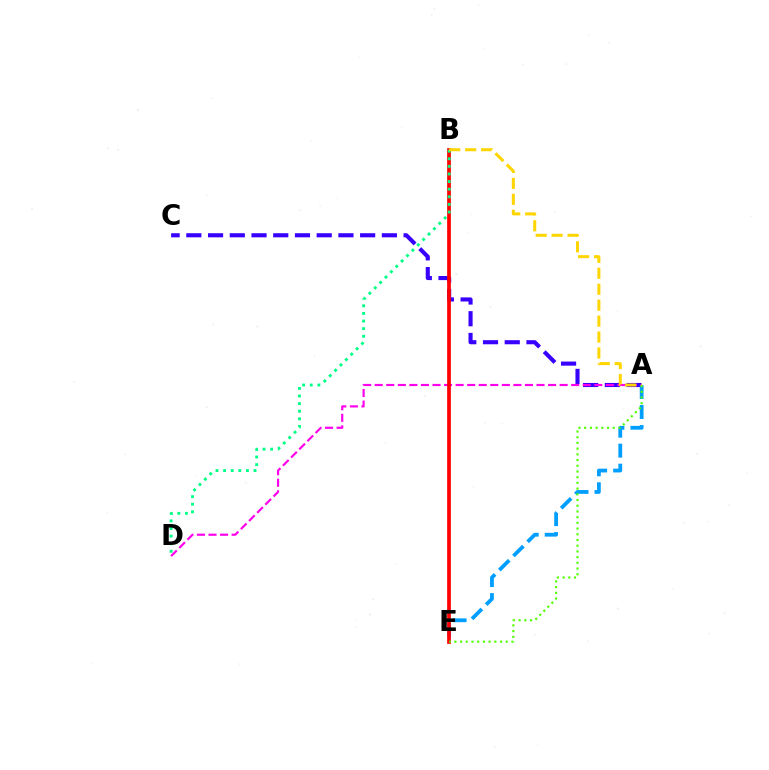{('A', 'C'): [{'color': '#3700ff', 'line_style': 'dashed', 'thickness': 2.95}], ('A', 'E'): [{'color': '#009eff', 'line_style': 'dashed', 'thickness': 2.72}, {'color': '#4fff00', 'line_style': 'dotted', 'thickness': 1.55}], ('A', 'D'): [{'color': '#ff00ed', 'line_style': 'dashed', 'thickness': 1.57}], ('B', 'E'): [{'color': '#ff0000', 'line_style': 'solid', 'thickness': 2.68}], ('B', 'D'): [{'color': '#00ff86', 'line_style': 'dotted', 'thickness': 2.07}], ('A', 'B'): [{'color': '#ffd500', 'line_style': 'dashed', 'thickness': 2.17}]}